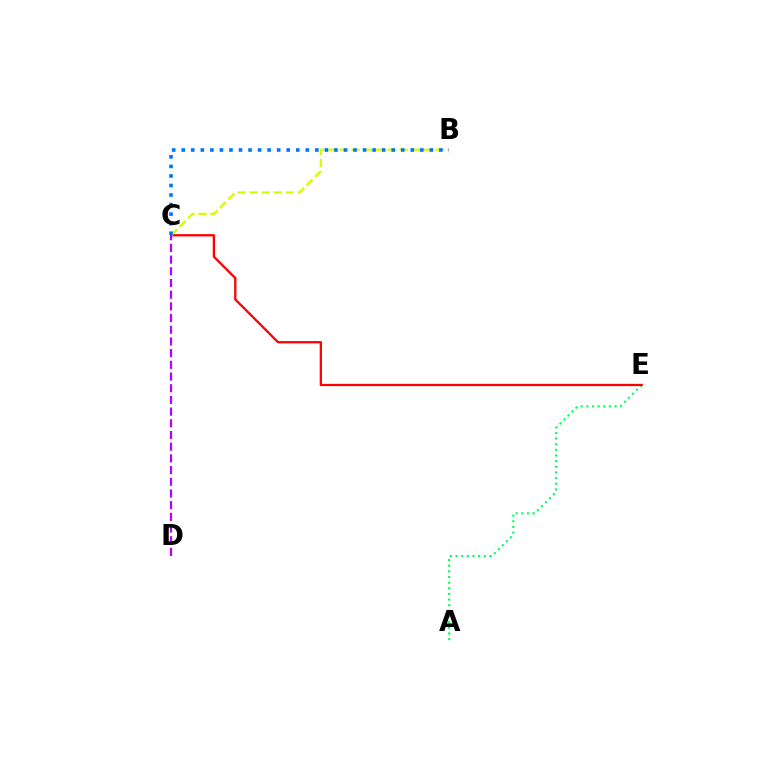{('A', 'E'): [{'color': '#00ff5c', 'line_style': 'dotted', 'thickness': 1.53}], ('C', 'E'): [{'color': '#ff0000', 'line_style': 'solid', 'thickness': 1.65}], ('B', 'C'): [{'color': '#d1ff00', 'line_style': 'dashed', 'thickness': 1.63}, {'color': '#0074ff', 'line_style': 'dotted', 'thickness': 2.59}], ('C', 'D'): [{'color': '#b900ff', 'line_style': 'dashed', 'thickness': 1.59}]}